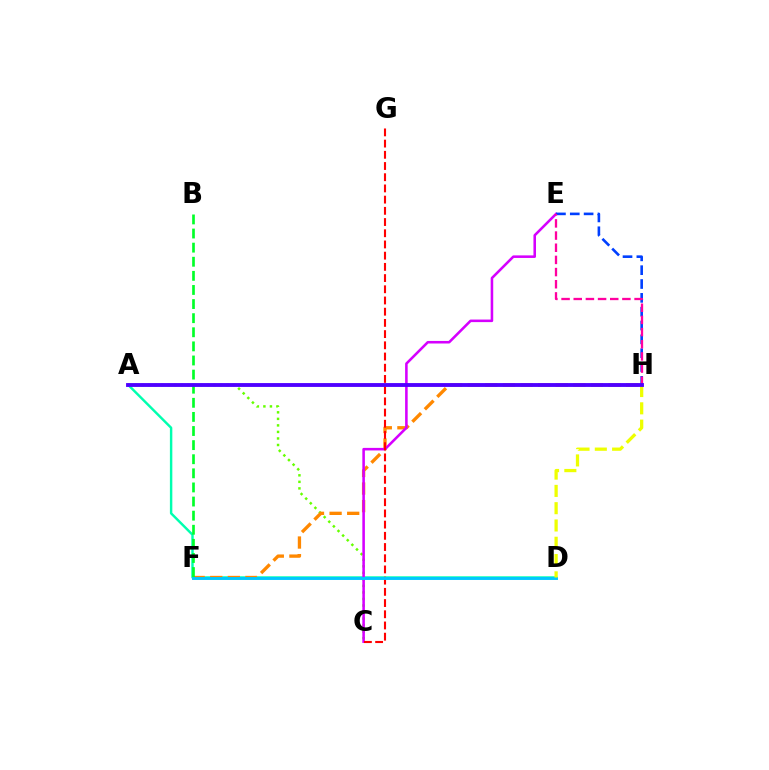{('A', 'C'): [{'color': '#66ff00', 'line_style': 'dotted', 'thickness': 1.77}], ('A', 'D'): [{'color': '#00ffaf', 'line_style': 'solid', 'thickness': 1.75}], ('F', 'H'): [{'color': '#ff8800', 'line_style': 'dashed', 'thickness': 2.39}], ('B', 'F'): [{'color': '#00ff27', 'line_style': 'dashed', 'thickness': 1.92}], ('C', 'E'): [{'color': '#d600ff', 'line_style': 'solid', 'thickness': 1.85}], ('C', 'G'): [{'color': '#ff0000', 'line_style': 'dashed', 'thickness': 1.52}], ('E', 'H'): [{'color': '#003fff', 'line_style': 'dashed', 'thickness': 1.88}, {'color': '#ff00a0', 'line_style': 'dashed', 'thickness': 1.65}], ('D', 'F'): [{'color': '#00c7ff', 'line_style': 'solid', 'thickness': 2.1}], ('D', 'H'): [{'color': '#eeff00', 'line_style': 'dashed', 'thickness': 2.35}], ('A', 'H'): [{'color': '#4f00ff', 'line_style': 'solid', 'thickness': 2.77}]}